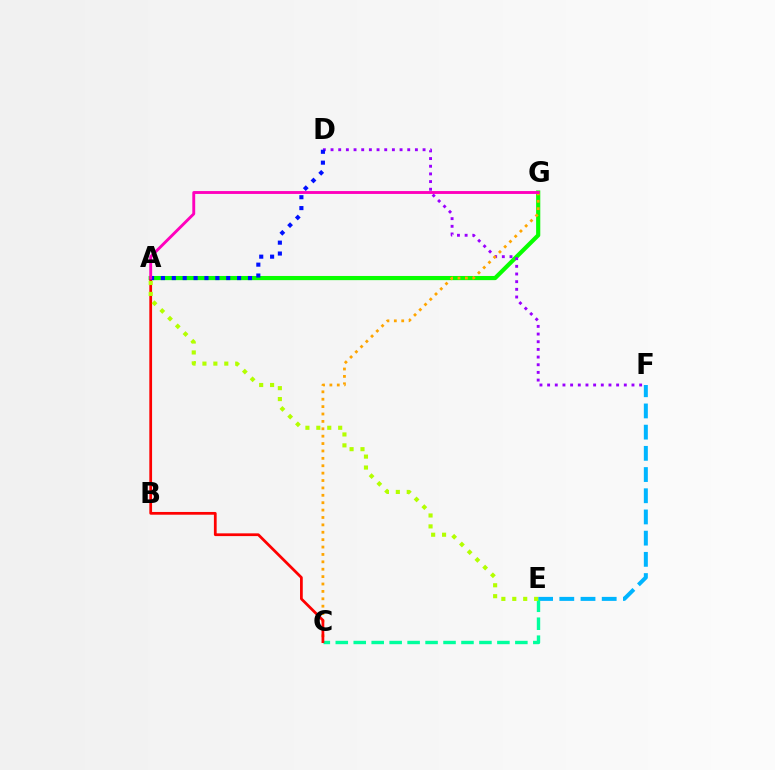{('E', 'F'): [{'color': '#00b5ff', 'line_style': 'dashed', 'thickness': 2.88}], ('C', 'E'): [{'color': '#00ff9d', 'line_style': 'dashed', 'thickness': 2.44}], ('A', 'G'): [{'color': '#08ff00', 'line_style': 'solid', 'thickness': 3.0}, {'color': '#ff00bd', 'line_style': 'solid', 'thickness': 2.08}], ('D', 'F'): [{'color': '#9b00ff', 'line_style': 'dotted', 'thickness': 2.08}], ('C', 'G'): [{'color': '#ffa500', 'line_style': 'dotted', 'thickness': 2.01}], ('A', 'C'): [{'color': '#ff0000', 'line_style': 'solid', 'thickness': 1.98}], ('A', 'D'): [{'color': '#0010ff', 'line_style': 'dotted', 'thickness': 2.96}], ('A', 'E'): [{'color': '#b3ff00', 'line_style': 'dotted', 'thickness': 2.97}]}